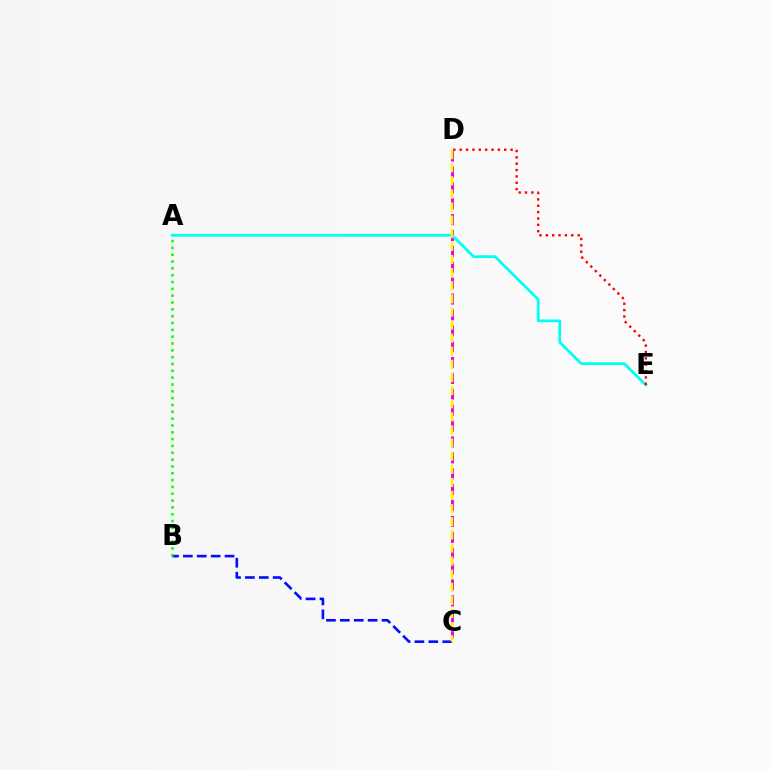{('C', 'D'): [{'color': '#ee00ff', 'line_style': 'dashed', 'thickness': 2.16}, {'color': '#fcf500', 'line_style': 'dashed', 'thickness': 1.78}], ('A', 'E'): [{'color': '#00fff6', 'line_style': 'solid', 'thickness': 1.98}], ('B', 'C'): [{'color': '#0010ff', 'line_style': 'dashed', 'thickness': 1.89}], ('A', 'B'): [{'color': '#08ff00', 'line_style': 'dotted', 'thickness': 1.86}], ('D', 'E'): [{'color': '#ff0000', 'line_style': 'dotted', 'thickness': 1.73}]}